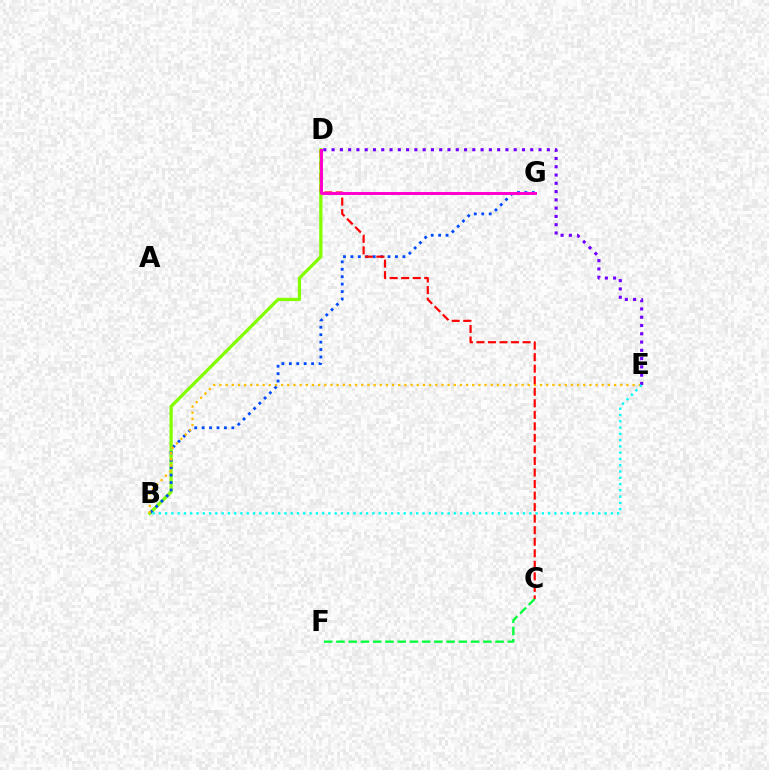{('B', 'D'): [{'color': '#84ff00', 'line_style': 'solid', 'thickness': 2.34}], ('B', 'G'): [{'color': '#004bff', 'line_style': 'dotted', 'thickness': 2.02}], ('C', 'F'): [{'color': '#00ff39', 'line_style': 'dashed', 'thickness': 1.66}], ('B', 'E'): [{'color': '#ffbd00', 'line_style': 'dotted', 'thickness': 1.68}, {'color': '#00fff6', 'line_style': 'dotted', 'thickness': 1.71}], ('C', 'D'): [{'color': '#ff0000', 'line_style': 'dashed', 'thickness': 1.57}], ('D', 'G'): [{'color': '#ff00cf', 'line_style': 'solid', 'thickness': 2.15}], ('D', 'E'): [{'color': '#7200ff', 'line_style': 'dotted', 'thickness': 2.25}]}